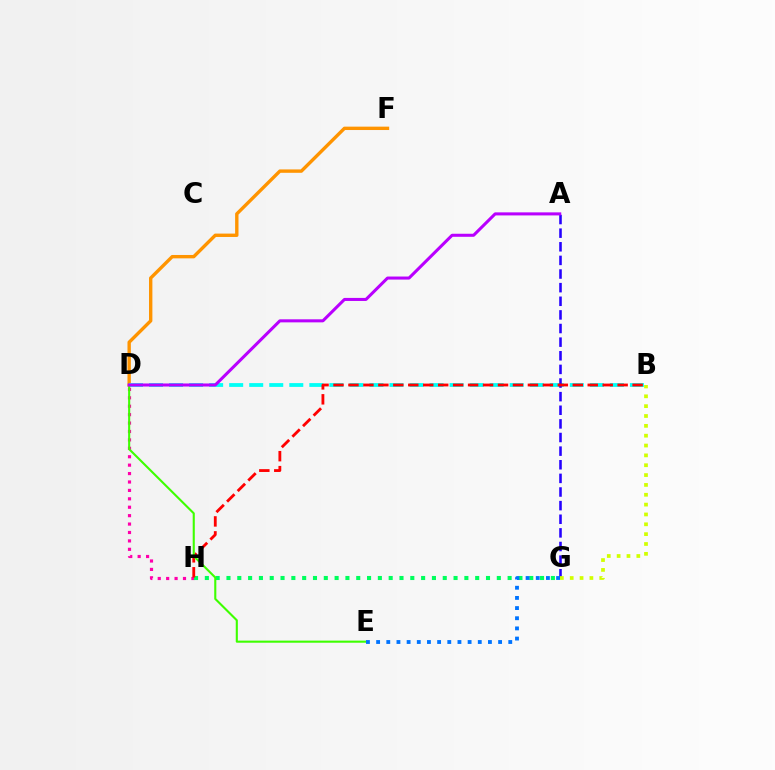{('D', 'F'): [{'color': '#ff9400', 'line_style': 'solid', 'thickness': 2.43}], ('D', 'H'): [{'color': '#ff00ac', 'line_style': 'dotted', 'thickness': 2.29}], ('B', 'D'): [{'color': '#00fff6', 'line_style': 'dashed', 'thickness': 2.72}], ('G', 'H'): [{'color': '#00ff5c', 'line_style': 'dotted', 'thickness': 2.94}], ('A', 'G'): [{'color': '#2500ff', 'line_style': 'dashed', 'thickness': 1.85}], ('B', 'H'): [{'color': '#ff0000', 'line_style': 'dashed', 'thickness': 2.03}], ('D', 'E'): [{'color': '#3dff00', 'line_style': 'solid', 'thickness': 1.51}], ('B', 'G'): [{'color': '#d1ff00', 'line_style': 'dotted', 'thickness': 2.68}], ('E', 'G'): [{'color': '#0074ff', 'line_style': 'dotted', 'thickness': 2.76}], ('A', 'D'): [{'color': '#b900ff', 'line_style': 'solid', 'thickness': 2.2}]}